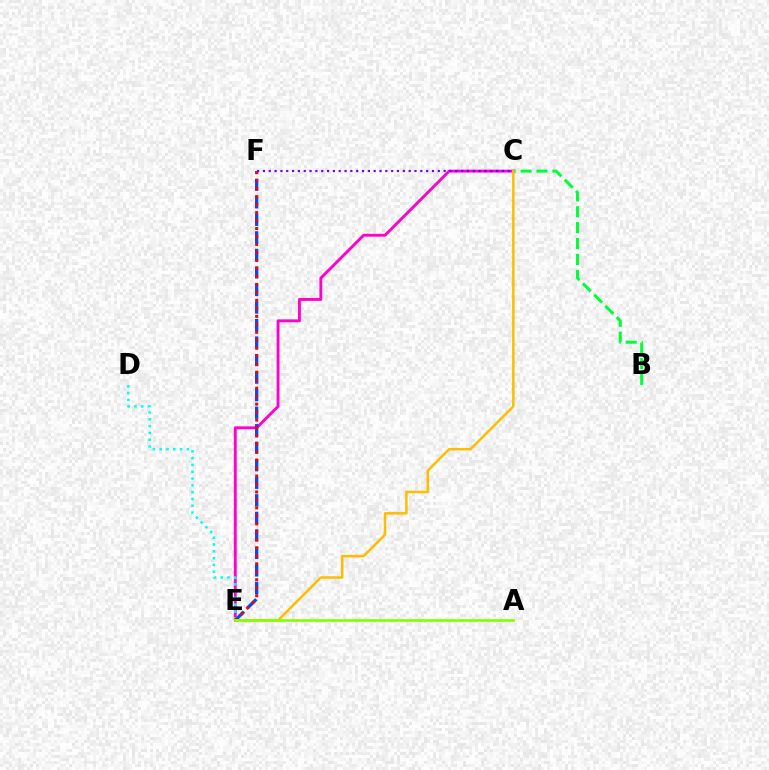{('C', 'E'): [{'color': '#ff00cf', 'line_style': 'solid', 'thickness': 2.07}, {'color': '#ffbd00', 'line_style': 'solid', 'thickness': 1.8}], ('D', 'E'): [{'color': '#00fff6', 'line_style': 'dotted', 'thickness': 1.85}], ('E', 'F'): [{'color': '#004bff', 'line_style': 'dashed', 'thickness': 2.38}, {'color': '#ff0000', 'line_style': 'dotted', 'thickness': 2.17}], ('B', 'C'): [{'color': '#00ff39', 'line_style': 'dashed', 'thickness': 2.16}], ('C', 'F'): [{'color': '#7200ff', 'line_style': 'dotted', 'thickness': 1.58}], ('A', 'E'): [{'color': '#84ff00', 'line_style': 'solid', 'thickness': 1.91}]}